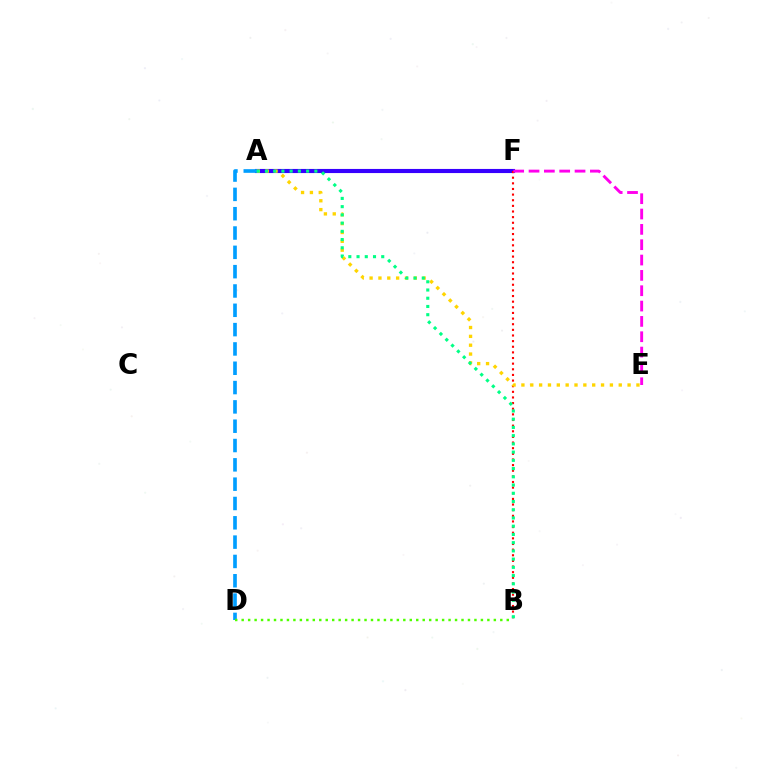{('A', 'F'): [{'color': '#3700ff', 'line_style': 'solid', 'thickness': 2.96}], ('B', 'F'): [{'color': '#ff0000', 'line_style': 'dotted', 'thickness': 1.53}], ('A', 'E'): [{'color': '#ffd500', 'line_style': 'dotted', 'thickness': 2.4}], ('A', 'D'): [{'color': '#009eff', 'line_style': 'dashed', 'thickness': 2.62}], ('A', 'B'): [{'color': '#00ff86', 'line_style': 'dotted', 'thickness': 2.24}], ('E', 'F'): [{'color': '#ff00ed', 'line_style': 'dashed', 'thickness': 2.08}], ('B', 'D'): [{'color': '#4fff00', 'line_style': 'dotted', 'thickness': 1.76}]}